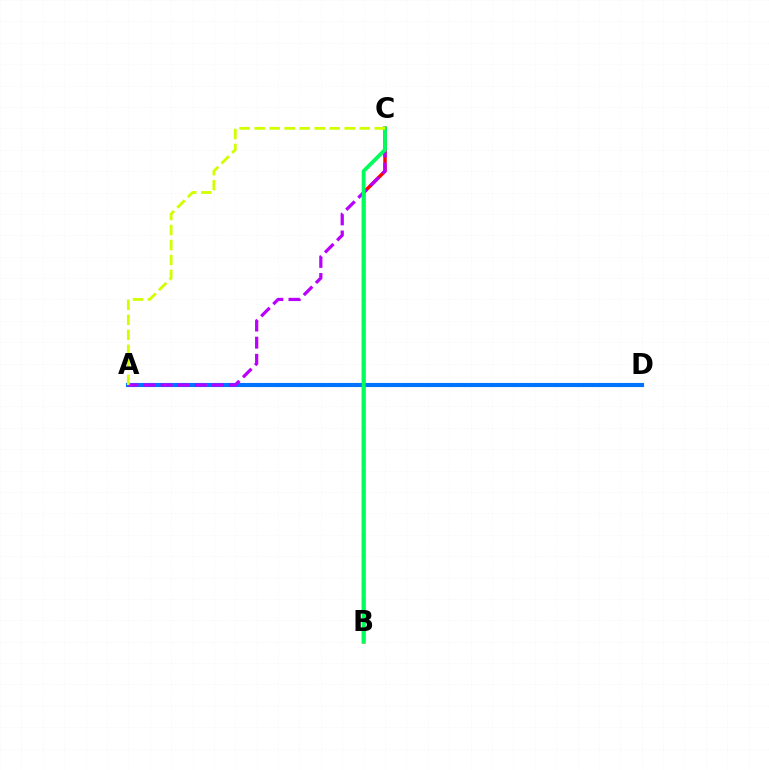{('B', 'C'): [{'color': '#ff0000', 'line_style': 'solid', 'thickness': 2.48}, {'color': '#00ff5c', 'line_style': 'solid', 'thickness': 2.74}], ('A', 'D'): [{'color': '#0074ff', 'line_style': 'solid', 'thickness': 2.97}], ('A', 'C'): [{'color': '#b900ff', 'line_style': 'dashed', 'thickness': 2.33}, {'color': '#d1ff00', 'line_style': 'dashed', 'thickness': 2.04}]}